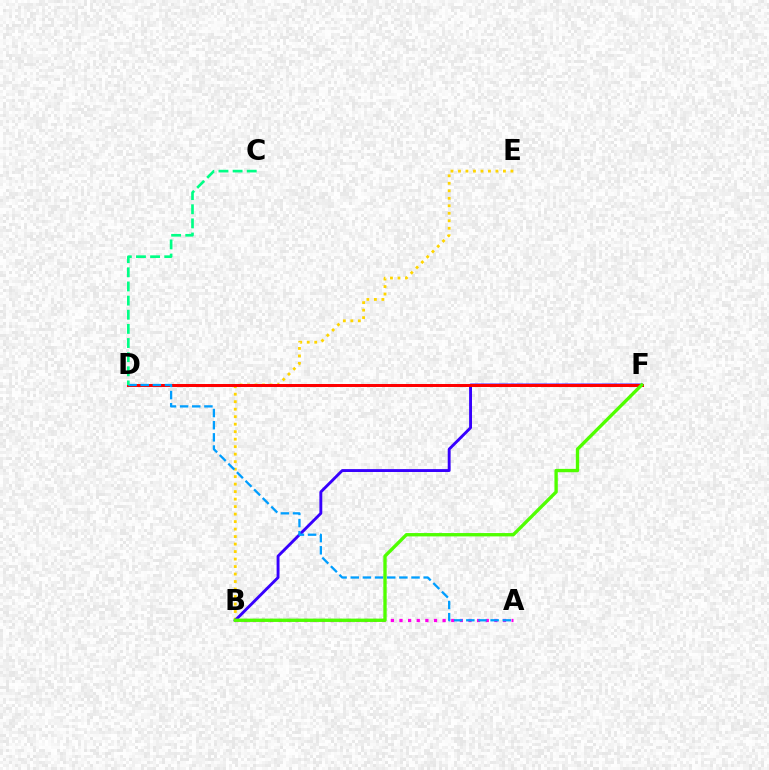{('B', 'E'): [{'color': '#ffd500', 'line_style': 'dotted', 'thickness': 2.04}], ('B', 'F'): [{'color': '#3700ff', 'line_style': 'solid', 'thickness': 2.08}, {'color': '#4fff00', 'line_style': 'solid', 'thickness': 2.41}], ('D', 'F'): [{'color': '#ff0000', 'line_style': 'solid', 'thickness': 2.15}], ('A', 'B'): [{'color': '#ff00ed', 'line_style': 'dotted', 'thickness': 2.34}], ('A', 'D'): [{'color': '#009eff', 'line_style': 'dashed', 'thickness': 1.65}], ('C', 'D'): [{'color': '#00ff86', 'line_style': 'dashed', 'thickness': 1.92}]}